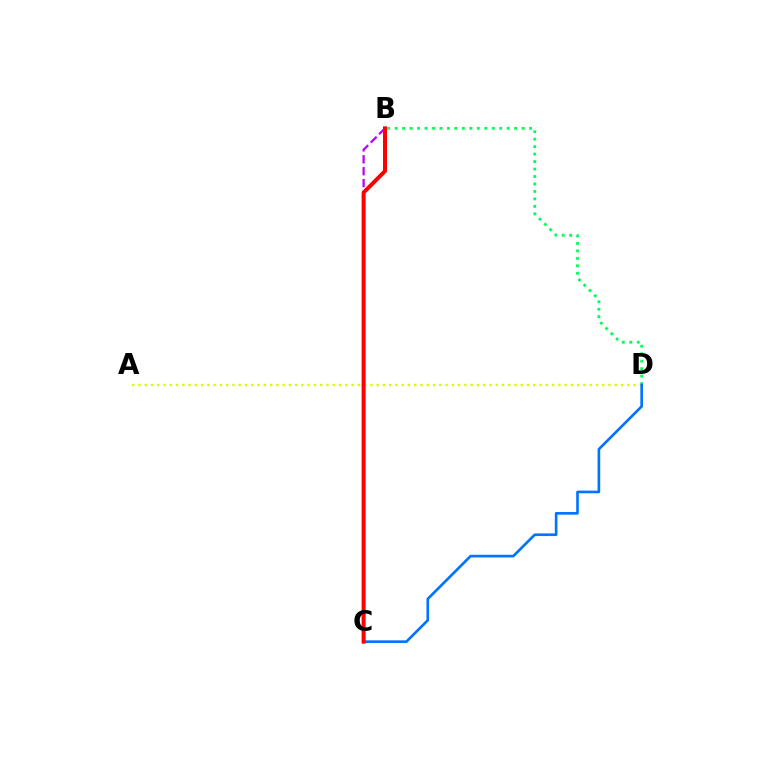{('B', 'C'): [{'color': '#b900ff', 'line_style': 'dashed', 'thickness': 1.62}, {'color': '#ff0000', 'line_style': 'solid', 'thickness': 2.87}], ('B', 'D'): [{'color': '#00ff5c', 'line_style': 'dotted', 'thickness': 2.03}], ('A', 'D'): [{'color': '#d1ff00', 'line_style': 'dotted', 'thickness': 1.7}], ('C', 'D'): [{'color': '#0074ff', 'line_style': 'solid', 'thickness': 1.91}]}